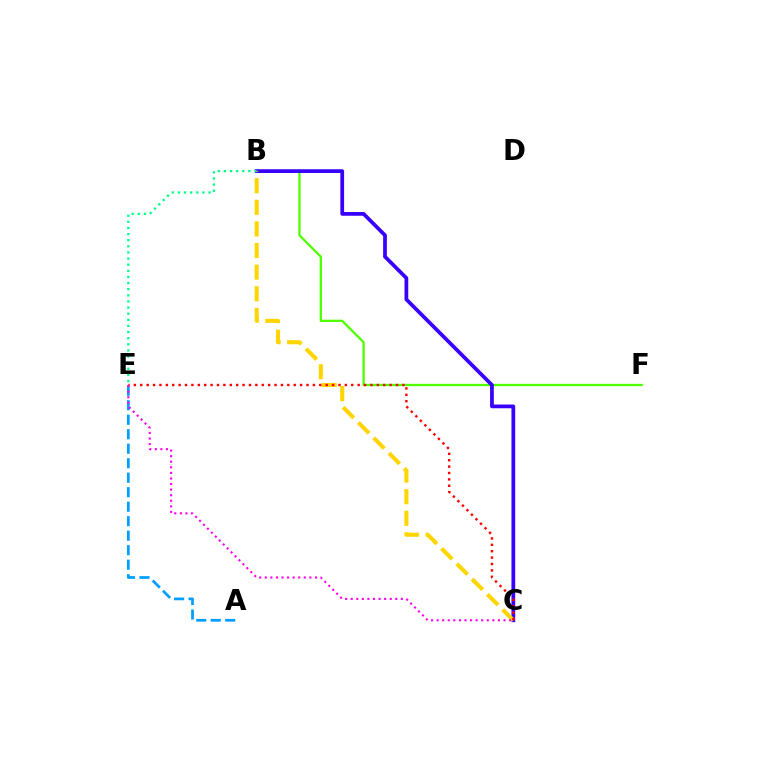{('B', 'F'): [{'color': '#4fff00', 'line_style': 'solid', 'thickness': 1.64}], ('B', 'C'): [{'color': '#3700ff', 'line_style': 'solid', 'thickness': 2.69}, {'color': '#ffd500', 'line_style': 'dashed', 'thickness': 2.94}], ('A', 'E'): [{'color': '#009eff', 'line_style': 'dashed', 'thickness': 1.97}], ('C', 'E'): [{'color': '#ff0000', 'line_style': 'dotted', 'thickness': 1.74}, {'color': '#ff00ed', 'line_style': 'dotted', 'thickness': 1.51}], ('B', 'E'): [{'color': '#00ff86', 'line_style': 'dotted', 'thickness': 1.66}]}